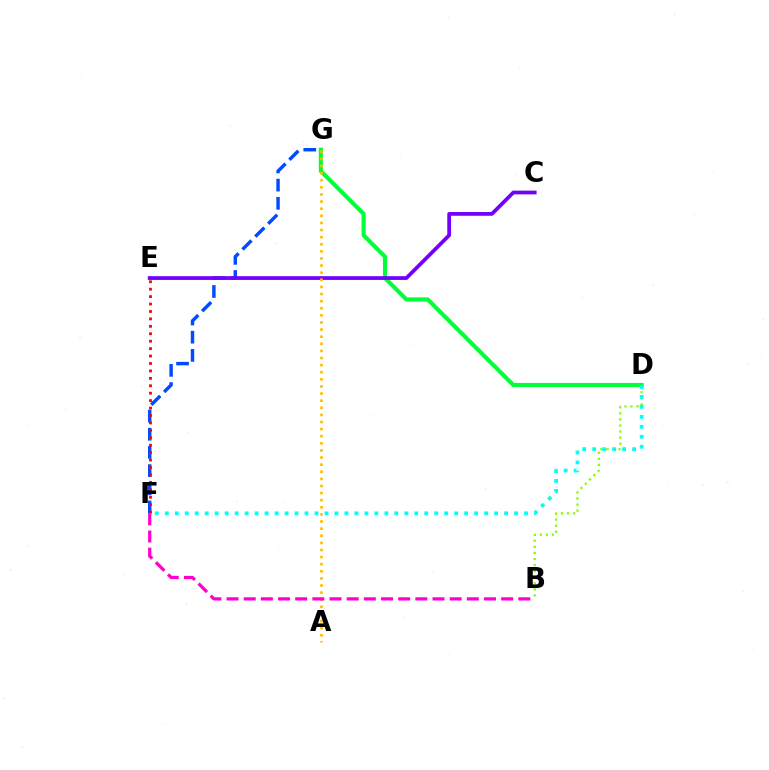{('B', 'D'): [{'color': '#84ff00', 'line_style': 'dotted', 'thickness': 1.65}], ('F', 'G'): [{'color': '#004bff', 'line_style': 'dashed', 'thickness': 2.47}], ('D', 'G'): [{'color': '#00ff39', 'line_style': 'solid', 'thickness': 2.95}], ('C', 'E'): [{'color': '#7200ff', 'line_style': 'solid', 'thickness': 2.71}], ('A', 'G'): [{'color': '#ffbd00', 'line_style': 'dotted', 'thickness': 1.93}], ('E', 'F'): [{'color': '#ff0000', 'line_style': 'dotted', 'thickness': 2.02}], ('B', 'F'): [{'color': '#ff00cf', 'line_style': 'dashed', 'thickness': 2.33}], ('D', 'F'): [{'color': '#00fff6', 'line_style': 'dotted', 'thickness': 2.71}]}